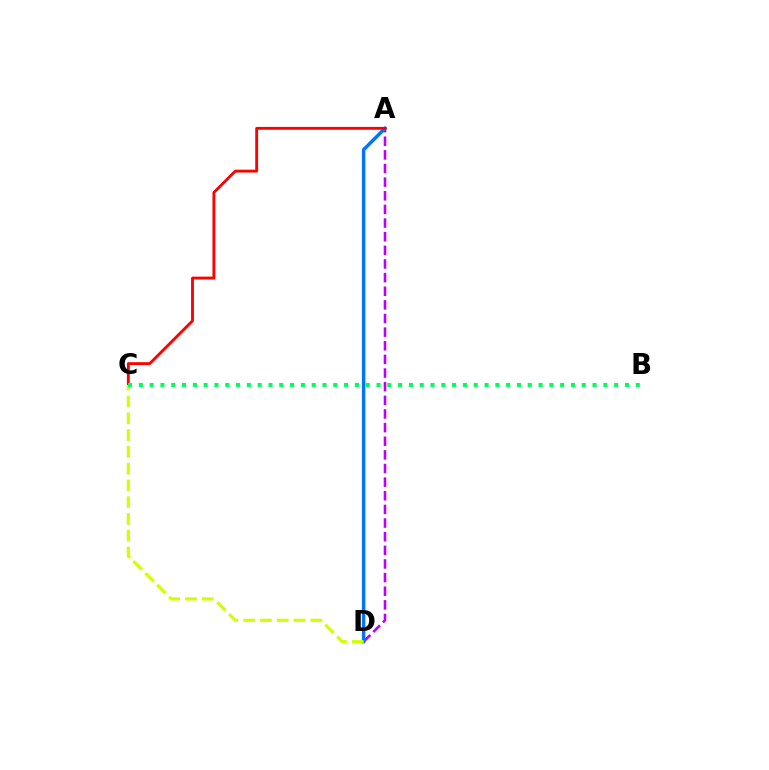{('A', 'D'): [{'color': '#b900ff', 'line_style': 'dashed', 'thickness': 1.85}, {'color': '#0074ff', 'line_style': 'solid', 'thickness': 2.47}], ('A', 'C'): [{'color': '#ff0000', 'line_style': 'solid', 'thickness': 2.05}], ('C', 'D'): [{'color': '#d1ff00', 'line_style': 'dashed', 'thickness': 2.28}], ('B', 'C'): [{'color': '#00ff5c', 'line_style': 'dotted', 'thickness': 2.94}]}